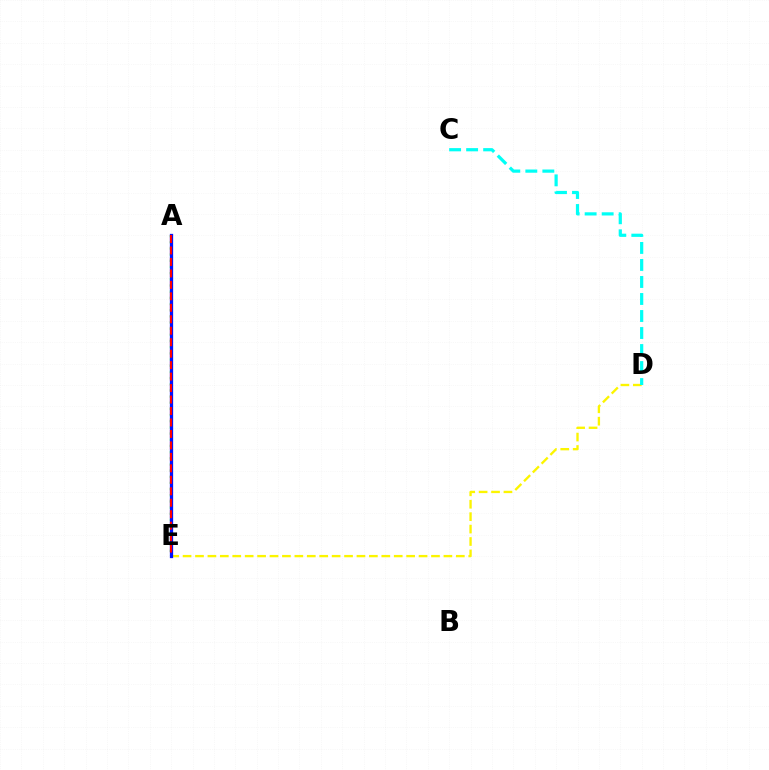{('A', 'E'): [{'color': '#08ff00', 'line_style': 'dotted', 'thickness': 1.68}, {'color': '#ee00ff', 'line_style': 'solid', 'thickness': 1.89}, {'color': '#0010ff', 'line_style': 'solid', 'thickness': 2.36}, {'color': '#ff0000', 'line_style': 'dashed', 'thickness': 1.56}], ('D', 'E'): [{'color': '#fcf500', 'line_style': 'dashed', 'thickness': 1.69}], ('C', 'D'): [{'color': '#00fff6', 'line_style': 'dashed', 'thickness': 2.31}]}